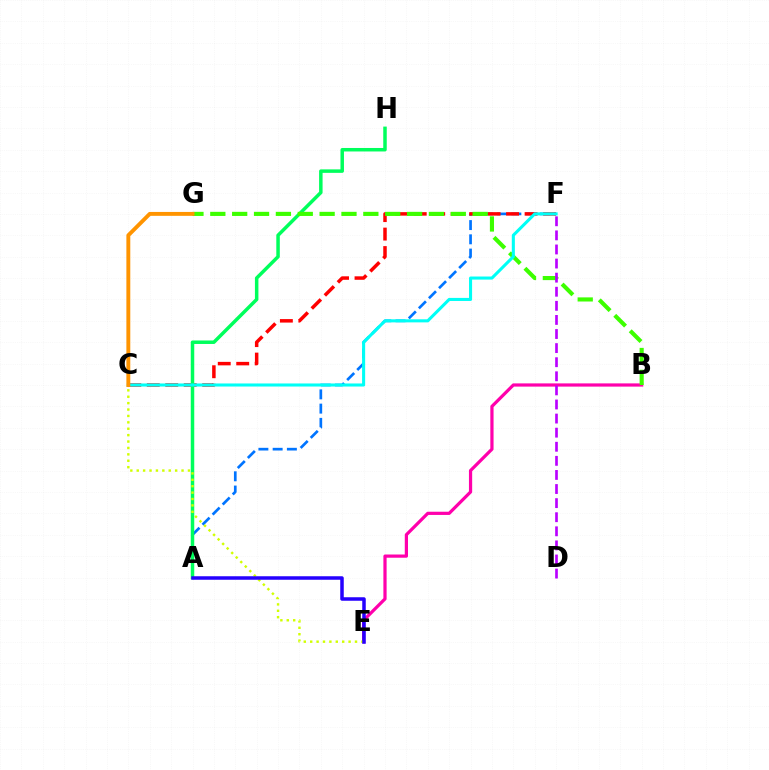{('B', 'E'): [{'color': '#ff00ac', 'line_style': 'solid', 'thickness': 2.32}], ('A', 'F'): [{'color': '#0074ff', 'line_style': 'dashed', 'thickness': 1.93}], ('C', 'F'): [{'color': '#ff0000', 'line_style': 'dashed', 'thickness': 2.51}, {'color': '#00fff6', 'line_style': 'solid', 'thickness': 2.21}], ('A', 'H'): [{'color': '#00ff5c', 'line_style': 'solid', 'thickness': 2.51}], ('B', 'G'): [{'color': '#3dff00', 'line_style': 'dashed', 'thickness': 2.97}], ('D', 'F'): [{'color': '#b900ff', 'line_style': 'dashed', 'thickness': 1.91}], ('C', 'E'): [{'color': '#d1ff00', 'line_style': 'dotted', 'thickness': 1.74}], ('C', 'G'): [{'color': '#ff9400', 'line_style': 'solid', 'thickness': 2.81}], ('A', 'E'): [{'color': '#2500ff', 'line_style': 'solid', 'thickness': 2.52}]}